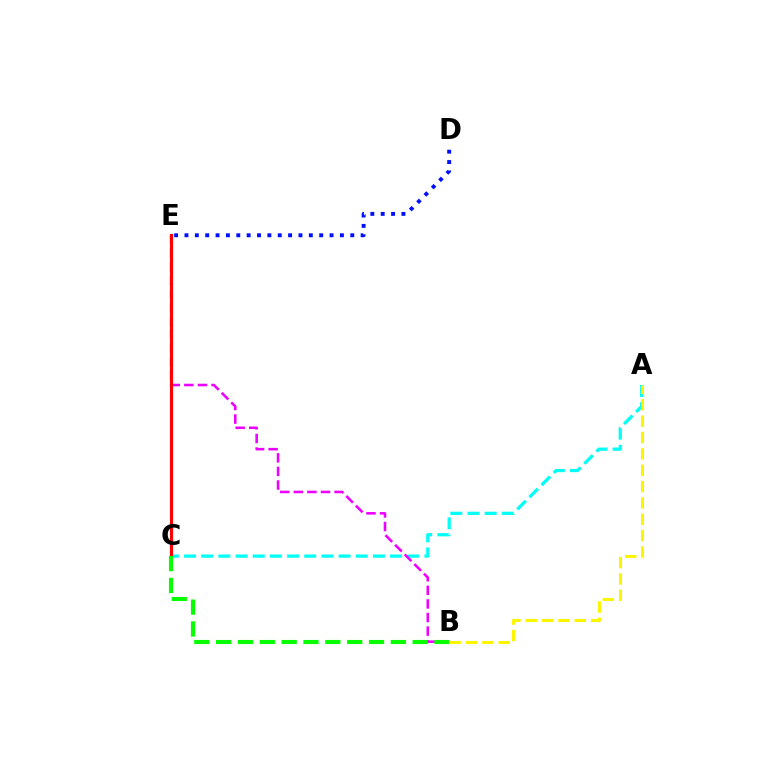{('D', 'E'): [{'color': '#0010ff', 'line_style': 'dotted', 'thickness': 2.82}], ('A', 'C'): [{'color': '#00fff6', 'line_style': 'dashed', 'thickness': 2.33}], ('B', 'E'): [{'color': '#ee00ff', 'line_style': 'dashed', 'thickness': 1.85}], ('C', 'E'): [{'color': '#ff0000', 'line_style': 'solid', 'thickness': 2.26}], ('A', 'B'): [{'color': '#fcf500', 'line_style': 'dashed', 'thickness': 2.22}], ('B', 'C'): [{'color': '#08ff00', 'line_style': 'dashed', 'thickness': 2.97}]}